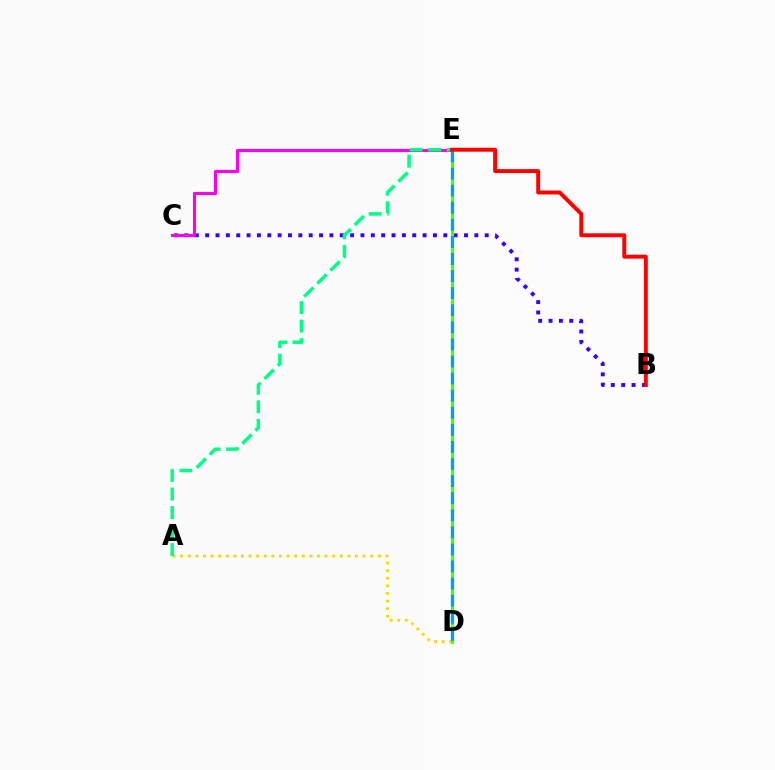{('A', 'D'): [{'color': '#ffd500', 'line_style': 'dotted', 'thickness': 2.06}], ('B', 'C'): [{'color': '#3700ff', 'line_style': 'dotted', 'thickness': 2.81}], ('C', 'E'): [{'color': '#ff00ed', 'line_style': 'solid', 'thickness': 2.24}], ('D', 'E'): [{'color': '#4fff00', 'line_style': 'solid', 'thickness': 2.3}, {'color': '#009eff', 'line_style': 'dashed', 'thickness': 2.32}], ('A', 'E'): [{'color': '#00ff86', 'line_style': 'dashed', 'thickness': 2.52}], ('B', 'E'): [{'color': '#ff0000', 'line_style': 'solid', 'thickness': 2.84}]}